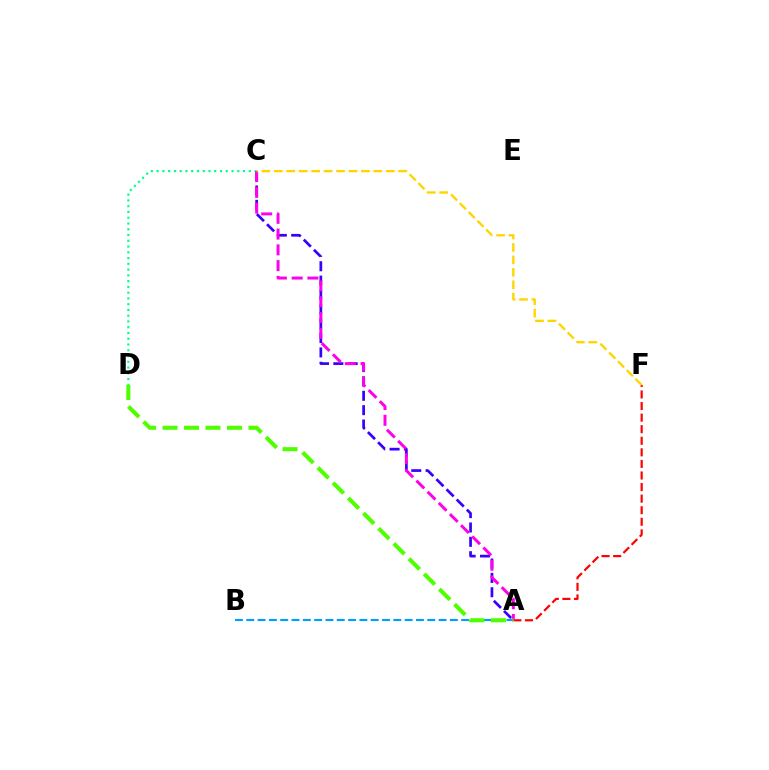{('A', 'C'): [{'color': '#3700ff', 'line_style': 'dashed', 'thickness': 1.95}, {'color': '#ff00ed', 'line_style': 'dashed', 'thickness': 2.14}], ('A', 'B'): [{'color': '#009eff', 'line_style': 'dashed', 'thickness': 1.54}], ('C', 'D'): [{'color': '#00ff86', 'line_style': 'dotted', 'thickness': 1.57}], ('A', 'F'): [{'color': '#ff0000', 'line_style': 'dashed', 'thickness': 1.57}], ('C', 'F'): [{'color': '#ffd500', 'line_style': 'dashed', 'thickness': 1.69}], ('A', 'D'): [{'color': '#4fff00', 'line_style': 'dashed', 'thickness': 2.92}]}